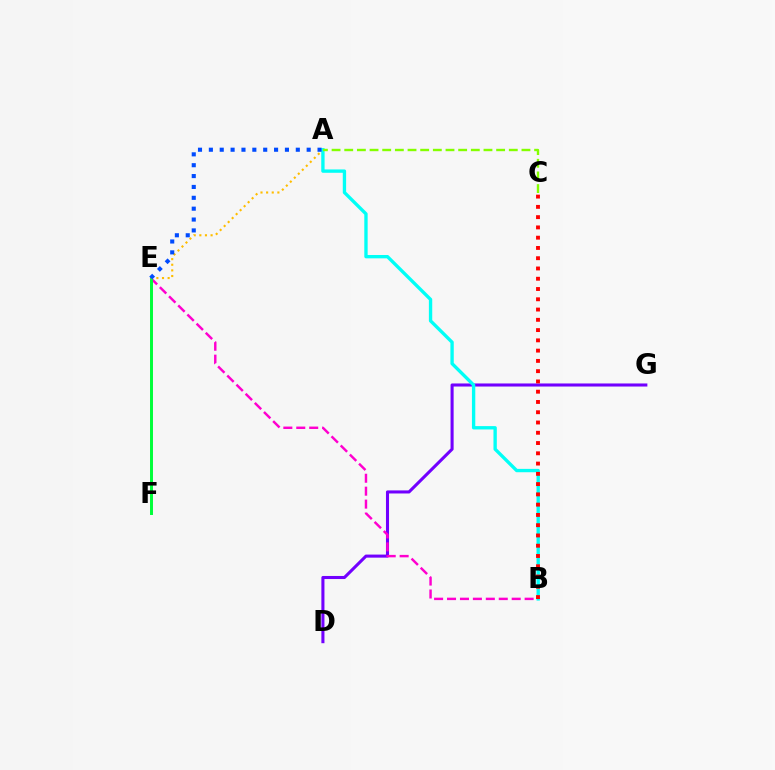{('D', 'G'): [{'color': '#7200ff', 'line_style': 'solid', 'thickness': 2.21}], ('B', 'E'): [{'color': '#ff00cf', 'line_style': 'dashed', 'thickness': 1.76}], ('E', 'F'): [{'color': '#00ff39', 'line_style': 'solid', 'thickness': 2.13}], ('A', 'E'): [{'color': '#ffbd00', 'line_style': 'dotted', 'thickness': 1.53}, {'color': '#004bff', 'line_style': 'dotted', 'thickness': 2.95}], ('A', 'B'): [{'color': '#00fff6', 'line_style': 'solid', 'thickness': 2.41}], ('A', 'C'): [{'color': '#84ff00', 'line_style': 'dashed', 'thickness': 1.72}], ('B', 'C'): [{'color': '#ff0000', 'line_style': 'dotted', 'thickness': 2.79}]}